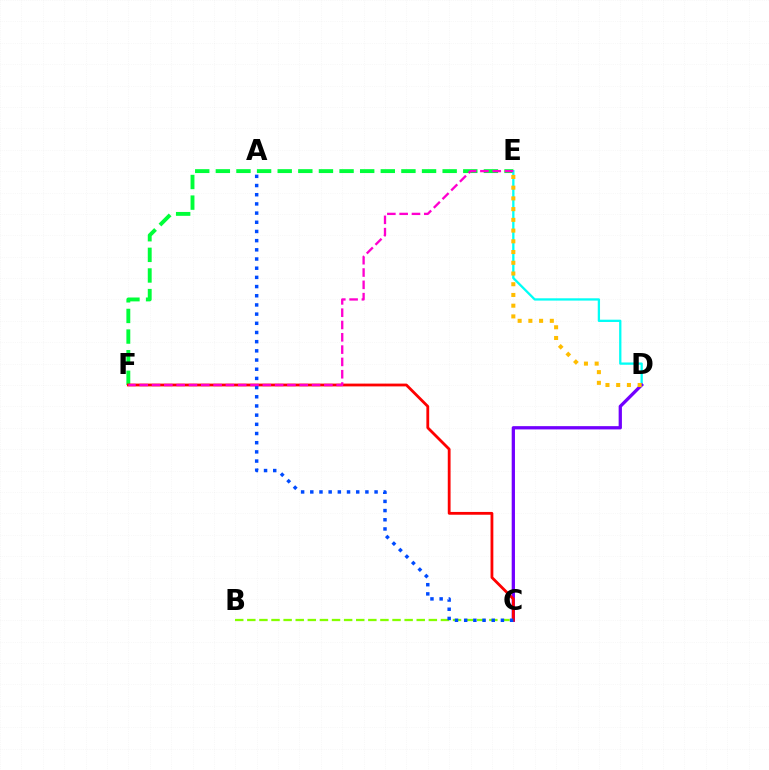{('E', 'F'): [{'color': '#00ff39', 'line_style': 'dashed', 'thickness': 2.8}, {'color': '#ff00cf', 'line_style': 'dashed', 'thickness': 1.67}], ('D', 'E'): [{'color': '#00fff6', 'line_style': 'solid', 'thickness': 1.65}, {'color': '#ffbd00', 'line_style': 'dotted', 'thickness': 2.91}], ('B', 'C'): [{'color': '#84ff00', 'line_style': 'dashed', 'thickness': 1.64}], ('C', 'D'): [{'color': '#7200ff', 'line_style': 'solid', 'thickness': 2.36}], ('C', 'F'): [{'color': '#ff0000', 'line_style': 'solid', 'thickness': 2.02}], ('A', 'C'): [{'color': '#004bff', 'line_style': 'dotted', 'thickness': 2.5}]}